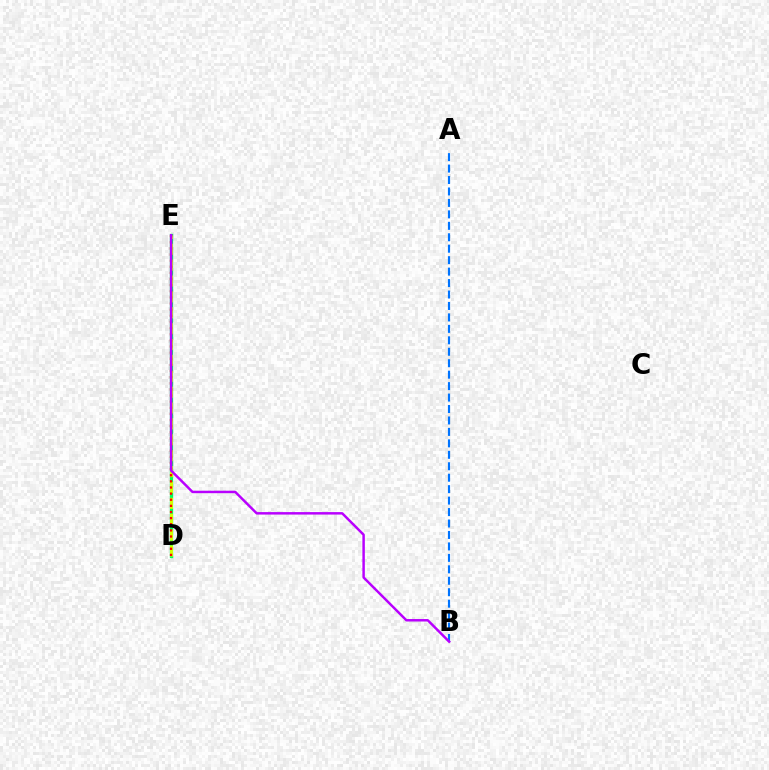{('D', 'E'): [{'color': '#00ff5c', 'line_style': 'solid', 'thickness': 2.39}, {'color': '#d1ff00', 'line_style': 'dashed', 'thickness': 2.16}, {'color': '#ff0000', 'line_style': 'dotted', 'thickness': 1.67}], ('A', 'B'): [{'color': '#0074ff', 'line_style': 'dashed', 'thickness': 1.56}], ('B', 'E'): [{'color': '#b900ff', 'line_style': 'solid', 'thickness': 1.78}]}